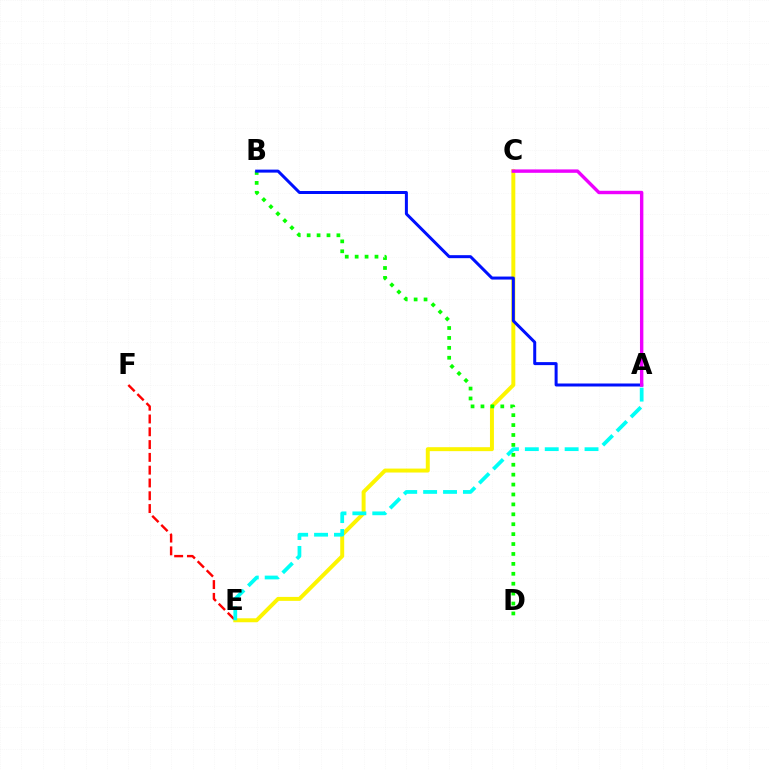{('C', 'E'): [{'color': '#fcf500', 'line_style': 'solid', 'thickness': 2.85}], ('B', 'D'): [{'color': '#08ff00', 'line_style': 'dotted', 'thickness': 2.69}], ('A', 'B'): [{'color': '#0010ff', 'line_style': 'solid', 'thickness': 2.16}], ('E', 'F'): [{'color': '#ff0000', 'line_style': 'dashed', 'thickness': 1.74}], ('A', 'E'): [{'color': '#00fff6', 'line_style': 'dashed', 'thickness': 2.7}], ('A', 'C'): [{'color': '#ee00ff', 'line_style': 'solid', 'thickness': 2.45}]}